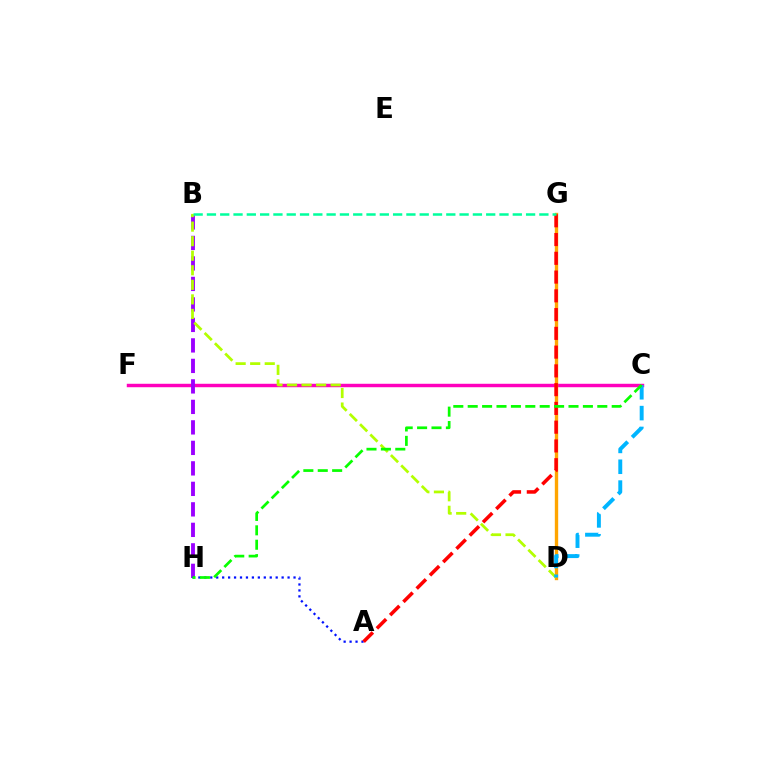{('C', 'F'): [{'color': '#ff00bd', 'line_style': 'solid', 'thickness': 2.48}], ('D', 'G'): [{'color': '#ffa500', 'line_style': 'solid', 'thickness': 2.42}], ('B', 'H'): [{'color': '#9b00ff', 'line_style': 'dashed', 'thickness': 2.78}], ('A', 'H'): [{'color': '#0010ff', 'line_style': 'dotted', 'thickness': 1.62}], ('B', 'D'): [{'color': '#b3ff00', 'line_style': 'dashed', 'thickness': 1.98}], ('C', 'D'): [{'color': '#00b5ff', 'line_style': 'dashed', 'thickness': 2.83}], ('A', 'G'): [{'color': '#ff0000', 'line_style': 'dashed', 'thickness': 2.55}], ('C', 'H'): [{'color': '#08ff00', 'line_style': 'dashed', 'thickness': 1.96}], ('B', 'G'): [{'color': '#00ff9d', 'line_style': 'dashed', 'thickness': 1.81}]}